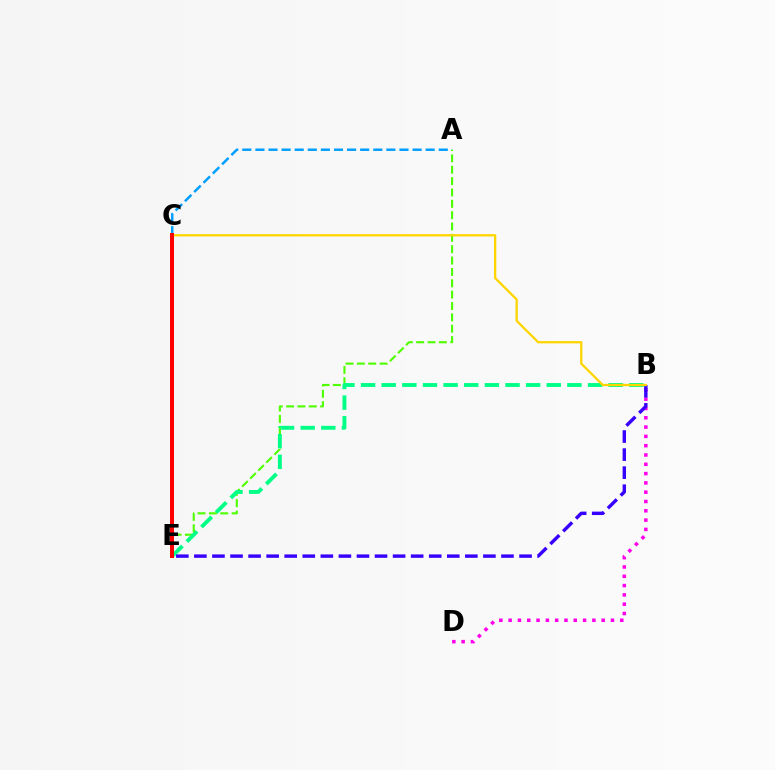{('B', 'D'): [{'color': '#ff00ed', 'line_style': 'dotted', 'thickness': 2.53}], ('A', 'C'): [{'color': '#009eff', 'line_style': 'dashed', 'thickness': 1.78}], ('A', 'E'): [{'color': '#4fff00', 'line_style': 'dashed', 'thickness': 1.54}], ('B', 'E'): [{'color': '#00ff86', 'line_style': 'dashed', 'thickness': 2.8}, {'color': '#3700ff', 'line_style': 'dashed', 'thickness': 2.45}], ('B', 'C'): [{'color': '#ffd500', 'line_style': 'solid', 'thickness': 1.65}], ('C', 'E'): [{'color': '#ff0000', 'line_style': 'solid', 'thickness': 2.88}]}